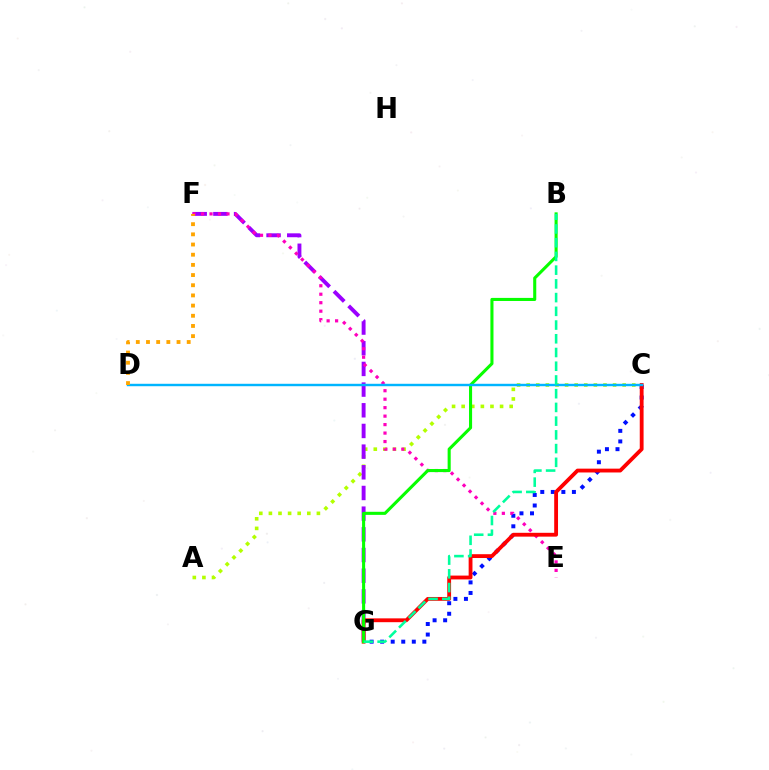{('A', 'C'): [{'color': '#b3ff00', 'line_style': 'dotted', 'thickness': 2.61}], ('C', 'G'): [{'color': '#0010ff', 'line_style': 'dotted', 'thickness': 2.87}, {'color': '#ff0000', 'line_style': 'solid', 'thickness': 2.75}], ('F', 'G'): [{'color': '#9b00ff', 'line_style': 'dashed', 'thickness': 2.81}], ('E', 'F'): [{'color': '#ff00bd', 'line_style': 'dotted', 'thickness': 2.3}], ('B', 'G'): [{'color': '#08ff00', 'line_style': 'solid', 'thickness': 2.22}, {'color': '#00ff9d', 'line_style': 'dashed', 'thickness': 1.86}], ('C', 'D'): [{'color': '#00b5ff', 'line_style': 'solid', 'thickness': 1.75}], ('D', 'F'): [{'color': '#ffa500', 'line_style': 'dotted', 'thickness': 2.77}]}